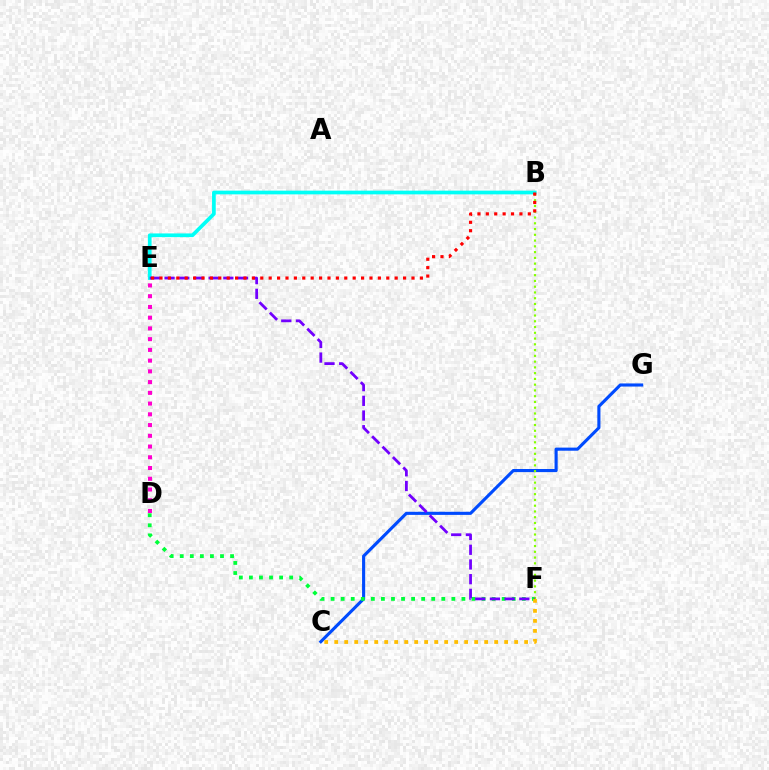{('B', 'E'): [{'color': '#00fff6', 'line_style': 'solid', 'thickness': 2.66}, {'color': '#ff0000', 'line_style': 'dotted', 'thickness': 2.28}], ('C', 'G'): [{'color': '#004bff', 'line_style': 'solid', 'thickness': 2.24}], ('D', 'F'): [{'color': '#00ff39', 'line_style': 'dotted', 'thickness': 2.73}], ('D', 'E'): [{'color': '#ff00cf', 'line_style': 'dotted', 'thickness': 2.92}], ('B', 'F'): [{'color': '#84ff00', 'line_style': 'dotted', 'thickness': 1.57}], ('E', 'F'): [{'color': '#7200ff', 'line_style': 'dashed', 'thickness': 2.0}], ('C', 'F'): [{'color': '#ffbd00', 'line_style': 'dotted', 'thickness': 2.72}]}